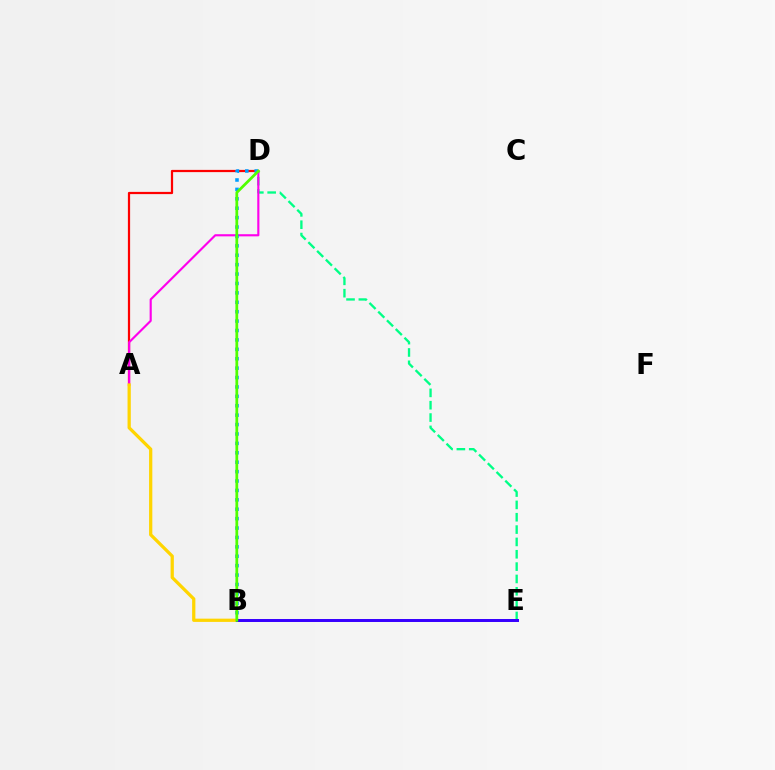{('A', 'D'): [{'color': '#ff0000', 'line_style': 'solid', 'thickness': 1.6}, {'color': '#ff00ed', 'line_style': 'solid', 'thickness': 1.54}], ('D', 'E'): [{'color': '#00ff86', 'line_style': 'dashed', 'thickness': 1.68}], ('A', 'B'): [{'color': '#ffd500', 'line_style': 'solid', 'thickness': 2.34}], ('B', 'D'): [{'color': '#009eff', 'line_style': 'dotted', 'thickness': 2.56}, {'color': '#4fff00', 'line_style': 'solid', 'thickness': 1.98}], ('B', 'E'): [{'color': '#3700ff', 'line_style': 'solid', 'thickness': 2.14}]}